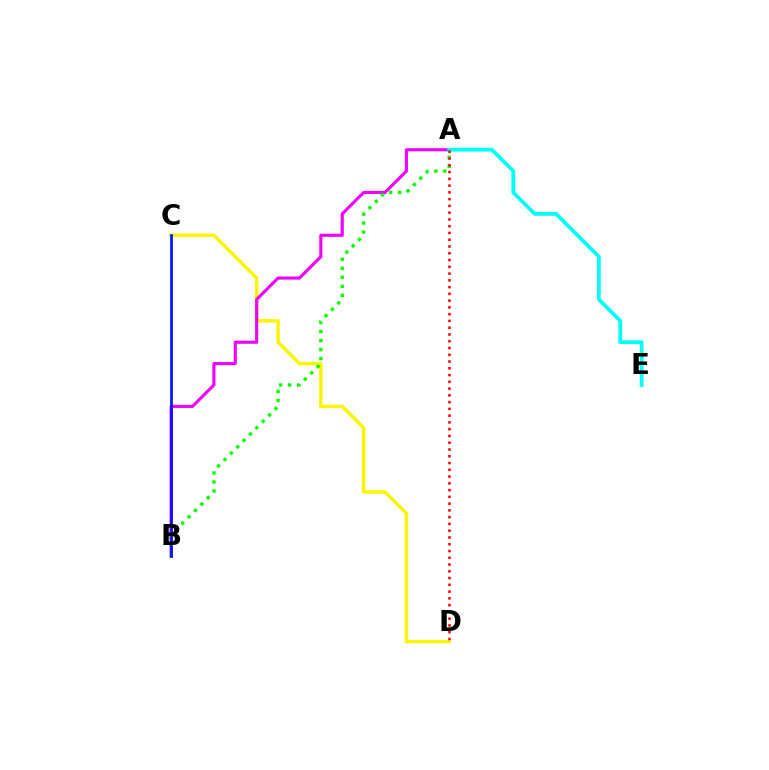{('C', 'D'): [{'color': '#fcf500', 'line_style': 'solid', 'thickness': 2.48}], ('A', 'B'): [{'color': '#ee00ff', 'line_style': 'solid', 'thickness': 2.25}, {'color': '#08ff00', 'line_style': 'dotted', 'thickness': 2.45}], ('A', 'E'): [{'color': '#00fff6', 'line_style': 'solid', 'thickness': 2.71}], ('B', 'C'): [{'color': '#0010ff', 'line_style': 'solid', 'thickness': 1.91}], ('A', 'D'): [{'color': '#ff0000', 'line_style': 'dotted', 'thickness': 1.84}]}